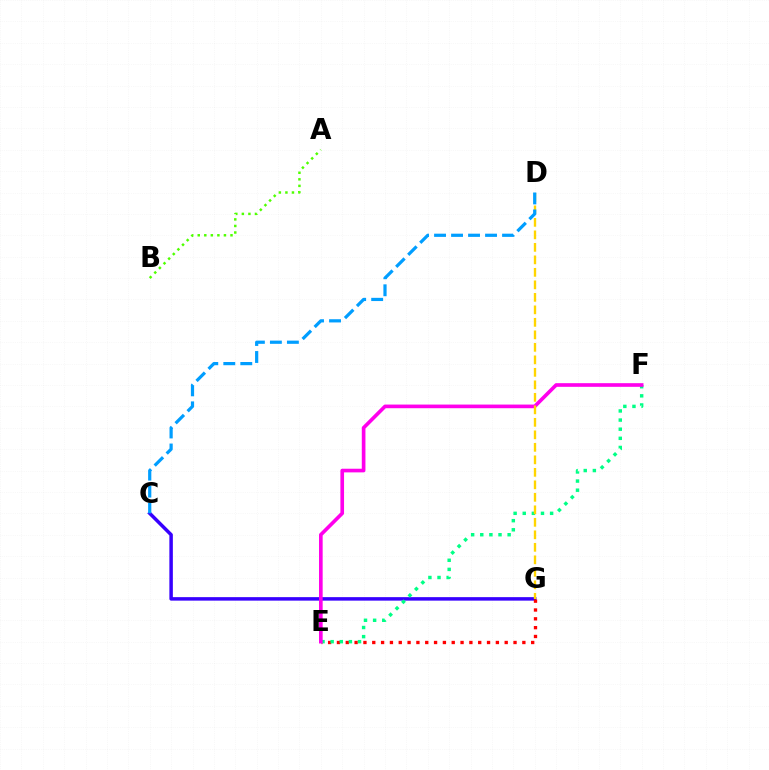{('C', 'G'): [{'color': '#3700ff', 'line_style': 'solid', 'thickness': 2.51}], ('E', 'G'): [{'color': '#ff0000', 'line_style': 'dotted', 'thickness': 2.4}], ('E', 'F'): [{'color': '#00ff86', 'line_style': 'dotted', 'thickness': 2.48}, {'color': '#ff00ed', 'line_style': 'solid', 'thickness': 2.63}], ('A', 'B'): [{'color': '#4fff00', 'line_style': 'dotted', 'thickness': 1.78}], ('D', 'G'): [{'color': '#ffd500', 'line_style': 'dashed', 'thickness': 1.7}], ('C', 'D'): [{'color': '#009eff', 'line_style': 'dashed', 'thickness': 2.31}]}